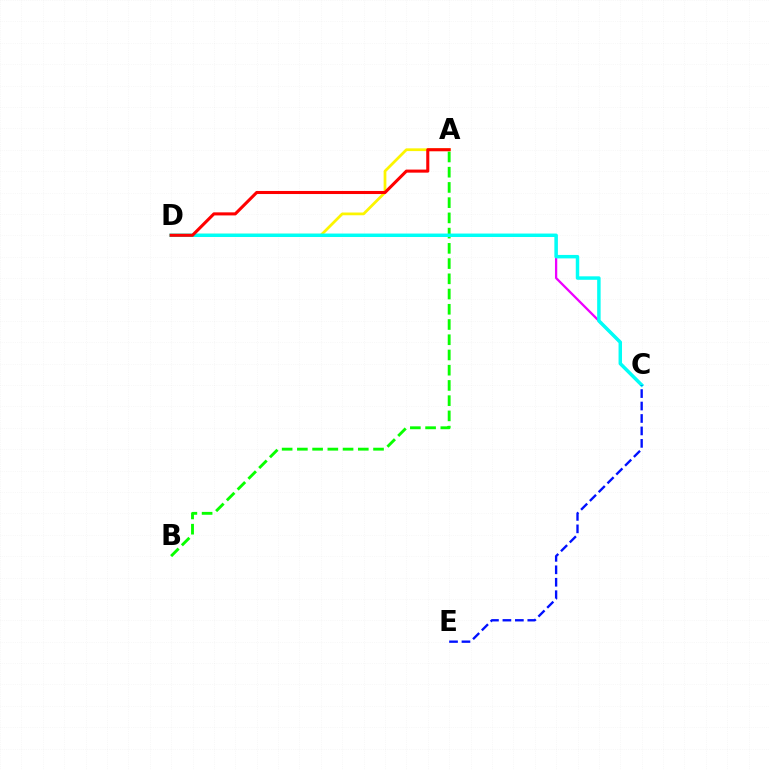{('A', 'D'): [{'color': '#fcf500', 'line_style': 'solid', 'thickness': 1.98}, {'color': '#ff0000', 'line_style': 'solid', 'thickness': 2.21}], ('C', 'D'): [{'color': '#ee00ff', 'line_style': 'solid', 'thickness': 1.65}, {'color': '#00fff6', 'line_style': 'solid', 'thickness': 2.49}], ('A', 'B'): [{'color': '#08ff00', 'line_style': 'dashed', 'thickness': 2.07}], ('C', 'E'): [{'color': '#0010ff', 'line_style': 'dashed', 'thickness': 1.69}]}